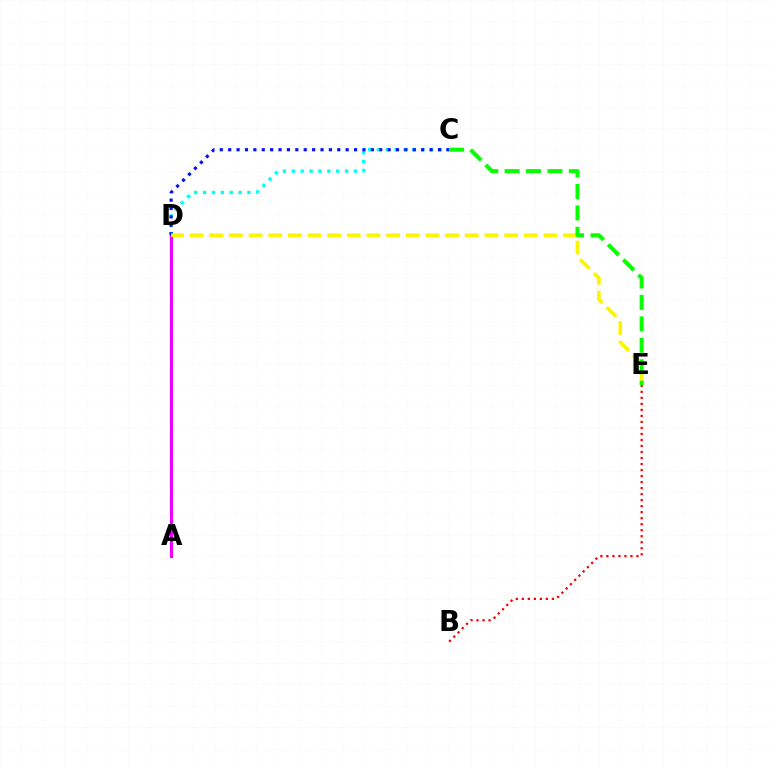{('C', 'D'): [{'color': '#00fff6', 'line_style': 'dotted', 'thickness': 2.41}, {'color': '#0010ff', 'line_style': 'dotted', 'thickness': 2.28}], ('A', 'D'): [{'color': '#ee00ff', 'line_style': 'solid', 'thickness': 2.27}], ('D', 'E'): [{'color': '#fcf500', 'line_style': 'dashed', 'thickness': 2.67}], ('B', 'E'): [{'color': '#ff0000', 'line_style': 'dotted', 'thickness': 1.63}], ('C', 'E'): [{'color': '#08ff00', 'line_style': 'dashed', 'thickness': 2.91}]}